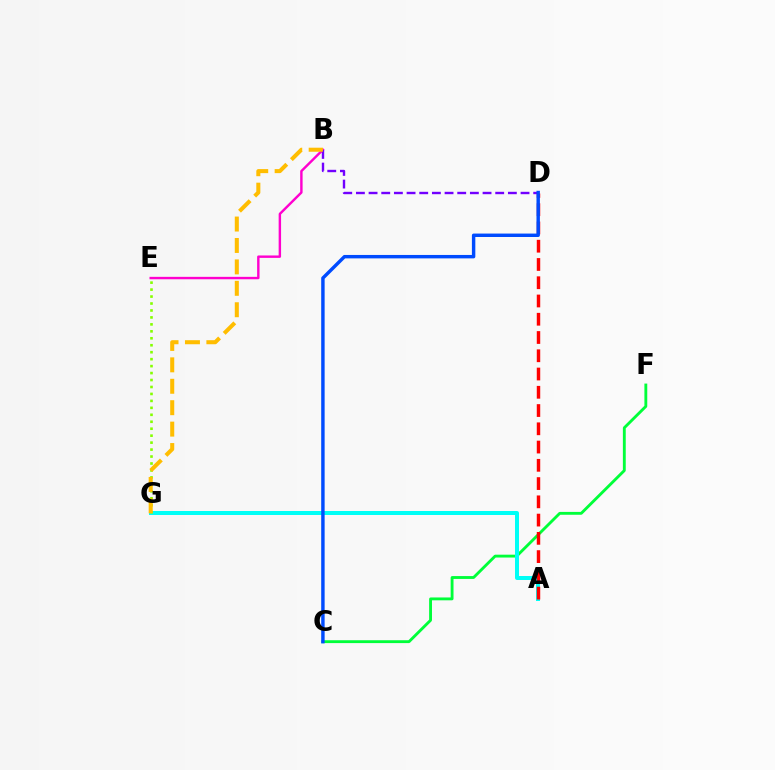{('C', 'F'): [{'color': '#00ff39', 'line_style': 'solid', 'thickness': 2.06}], ('B', 'E'): [{'color': '#ff00cf', 'line_style': 'solid', 'thickness': 1.74}], ('A', 'G'): [{'color': '#00fff6', 'line_style': 'solid', 'thickness': 2.87}], ('A', 'D'): [{'color': '#ff0000', 'line_style': 'dashed', 'thickness': 2.48}], ('E', 'G'): [{'color': '#84ff00', 'line_style': 'dotted', 'thickness': 1.89}], ('B', 'D'): [{'color': '#7200ff', 'line_style': 'dashed', 'thickness': 1.72}], ('C', 'D'): [{'color': '#004bff', 'line_style': 'solid', 'thickness': 2.47}], ('B', 'G'): [{'color': '#ffbd00', 'line_style': 'dashed', 'thickness': 2.91}]}